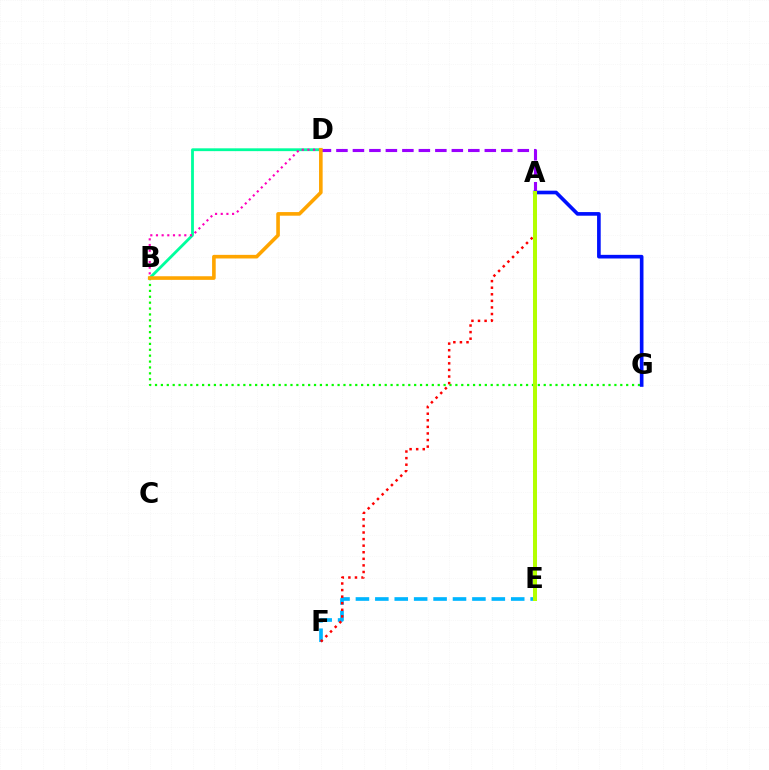{('B', 'G'): [{'color': '#08ff00', 'line_style': 'dotted', 'thickness': 1.6}], ('A', 'D'): [{'color': '#9b00ff', 'line_style': 'dashed', 'thickness': 2.24}], ('B', 'D'): [{'color': '#00ff9d', 'line_style': 'solid', 'thickness': 2.03}, {'color': '#ff00bd', 'line_style': 'dotted', 'thickness': 1.54}, {'color': '#ffa500', 'line_style': 'solid', 'thickness': 2.6}], ('A', 'G'): [{'color': '#0010ff', 'line_style': 'solid', 'thickness': 2.62}], ('E', 'F'): [{'color': '#00b5ff', 'line_style': 'dashed', 'thickness': 2.64}], ('A', 'F'): [{'color': '#ff0000', 'line_style': 'dotted', 'thickness': 1.79}], ('A', 'E'): [{'color': '#b3ff00', 'line_style': 'solid', 'thickness': 2.89}]}